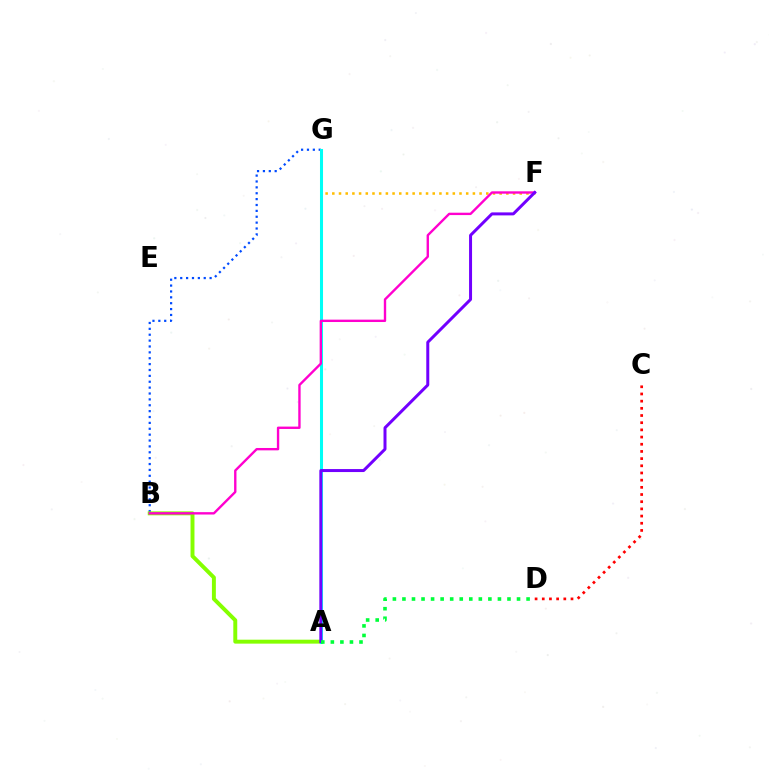{('B', 'G'): [{'color': '#004bff', 'line_style': 'dotted', 'thickness': 1.6}], ('F', 'G'): [{'color': '#ffbd00', 'line_style': 'dotted', 'thickness': 1.82}], ('A', 'B'): [{'color': '#84ff00', 'line_style': 'solid', 'thickness': 2.83}], ('C', 'D'): [{'color': '#ff0000', 'line_style': 'dotted', 'thickness': 1.95}], ('A', 'G'): [{'color': '#00fff6', 'line_style': 'solid', 'thickness': 2.19}], ('B', 'F'): [{'color': '#ff00cf', 'line_style': 'solid', 'thickness': 1.71}], ('A', 'F'): [{'color': '#7200ff', 'line_style': 'solid', 'thickness': 2.15}], ('A', 'D'): [{'color': '#00ff39', 'line_style': 'dotted', 'thickness': 2.59}]}